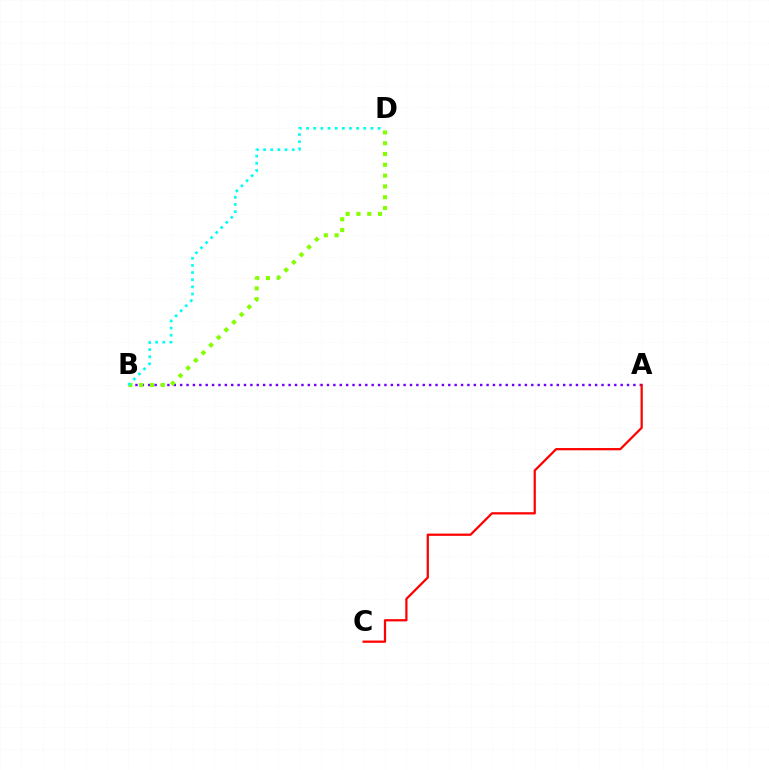{('A', 'B'): [{'color': '#7200ff', 'line_style': 'dotted', 'thickness': 1.73}], ('A', 'C'): [{'color': '#ff0000', 'line_style': 'solid', 'thickness': 1.61}], ('B', 'D'): [{'color': '#84ff00', 'line_style': 'dotted', 'thickness': 2.93}, {'color': '#00fff6', 'line_style': 'dotted', 'thickness': 1.94}]}